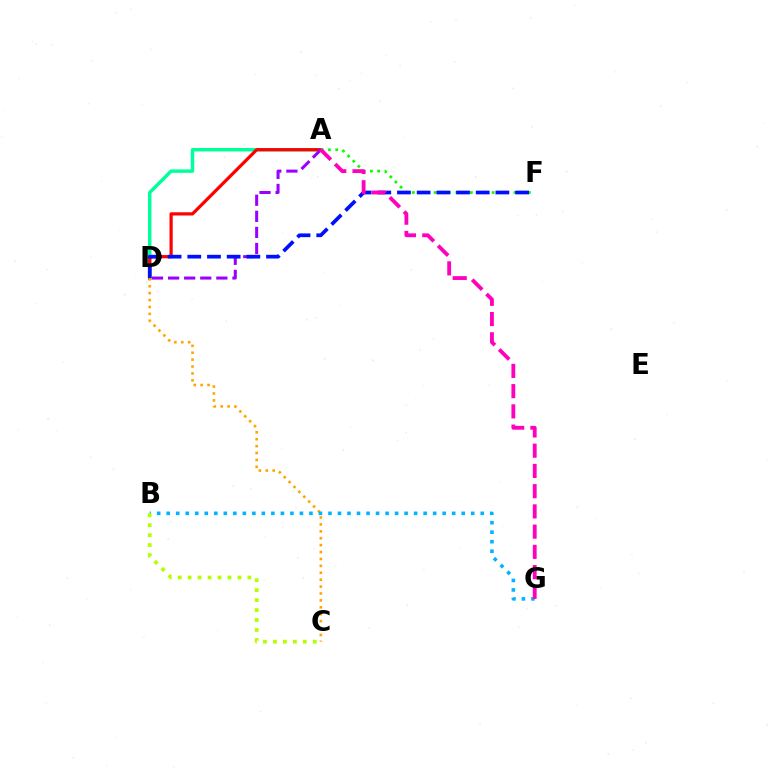{('A', 'D'): [{'color': '#00ff9d', 'line_style': 'solid', 'thickness': 2.47}, {'color': '#ff0000', 'line_style': 'solid', 'thickness': 2.32}, {'color': '#9b00ff', 'line_style': 'dashed', 'thickness': 2.19}], ('C', 'D'): [{'color': '#ffa500', 'line_style': 'dotted', 'thickness': 1.88}], ('B', 'G'): [{'color': '#00b5ff', 'line_style': 'dotted', 'thickness': 2.59}], ('A', 'F'): [{'color': '#08ff00', 'line_style': 'dotted', 'thickness': 1.97}], ('B', 'C'): [{'color': '#b3ff00', 'line_style': 'dotted', 'thickness': 2.71}], ('D', 'F'): [{'color': '#0010ff', 'line_style': 'dashed', 'thickness': 2.67}], ('A', 'G'): [{'color': '#ff00bd', 'line_style': 'dashed', 'thickness': 2.75}]}